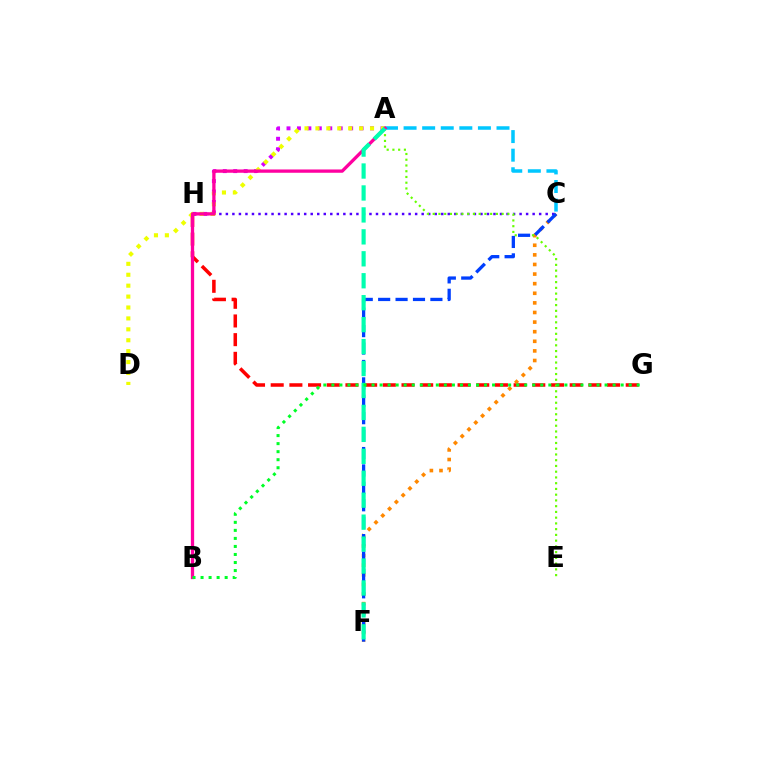{('G', 'H'): [{'color': '#ff0000', 'line_style': 'dashed', 'thickness': 2.54}], ('C', 'F'): [{'color': '#ff8800', 'line_style': 'dotted', 'thickness': 2.61}, {'color': '#003fff', 'line_style': 'dashed', 'thickness': 2.37}], ('A', 'H'): [{'color': '#d600ff', 'line_style': 'dotted', 'thickness': 2.84}], ('C', 'H'): [{'color': '#4f00ff', 'line_style': 'dotted', 'thickness': 1.77}], ('A', 'E'): [{'color': '#66ff00', 'line_style': 'dotted', 'thickness': 1.56}], ('A', 'D'): [{'color': '#eeff00', 'line_style': 'dotted', 'thickness': 2.97}], ('A', 'C'): [{'color': '#00c7ff', 'line_style': 'dashed', 'thickness': 2.52}], ('A', 'B'): [{'color': '#ff00a0', 'line_style': 'solid', 'thickness': 2.37}], ('A', 'F'): [{'color': '#00ffaf', 'line_style': 'dashed', 'thickness': 2.98}], ('B', 'G'): [{'color': '#00ff27', 'line_style': 'dotted', 'thickness': 2.18}]}